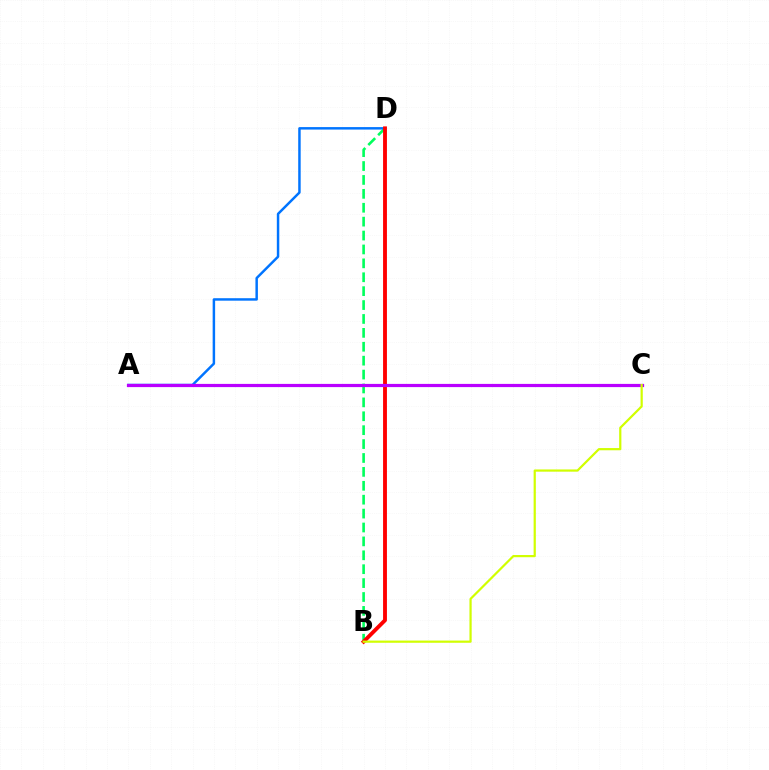{('B', 'D'): [{'color': '#00ff5c', 'line_style': 'dashed', 'thickness': 1.89}, {'color': '#ff0000', 'line_style': 'solid', 'thickness': 2.78}], ('A', 'D'): [{'color': '#0074ff', 'line_style': 'solid', 'thickness': 1.78}], ('A', 'C'): [{'color': '#b900ff', 'line_style': 'solid', 'thickness': 2.31}], ('B', 'C'): [{'color': '#d1ff00', 'line_style': 'solid', 'thickness': 1.59}]}